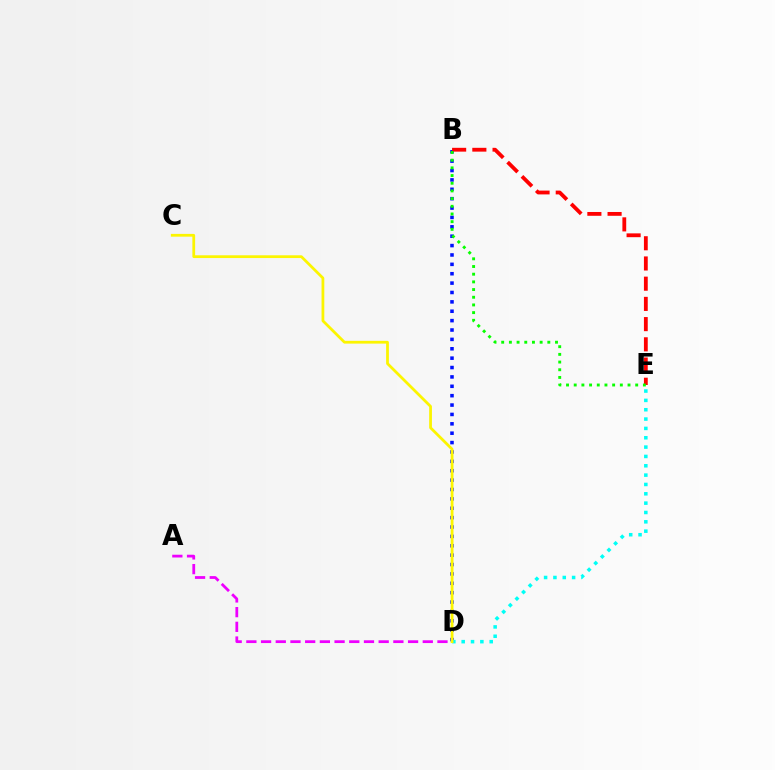{('B', 'D'): [{'color': '#0010ff', 'line_style': 'dotted', 'thickness': 2.55}], ('A', 'D'): [{'color': '#ee00ff', 'line_style': 'dashed', 'thickness': 2.0}], ('D', 'E'): [{'color': '#00fff6', 'line_style': 'dotted', 'thickness': 2.54}], ('B', 'E'): [{'color': '#ff0000', 'line_style': 'dashed', 'thickness': 2.75}, {'color': '#08ff00', 'line_style': 'dotted', 'thickness': 2.09}], ('C', 'D'): [{'color': '#fcf500', 'line_style': 'solid', 'thickness': 1.99}]}